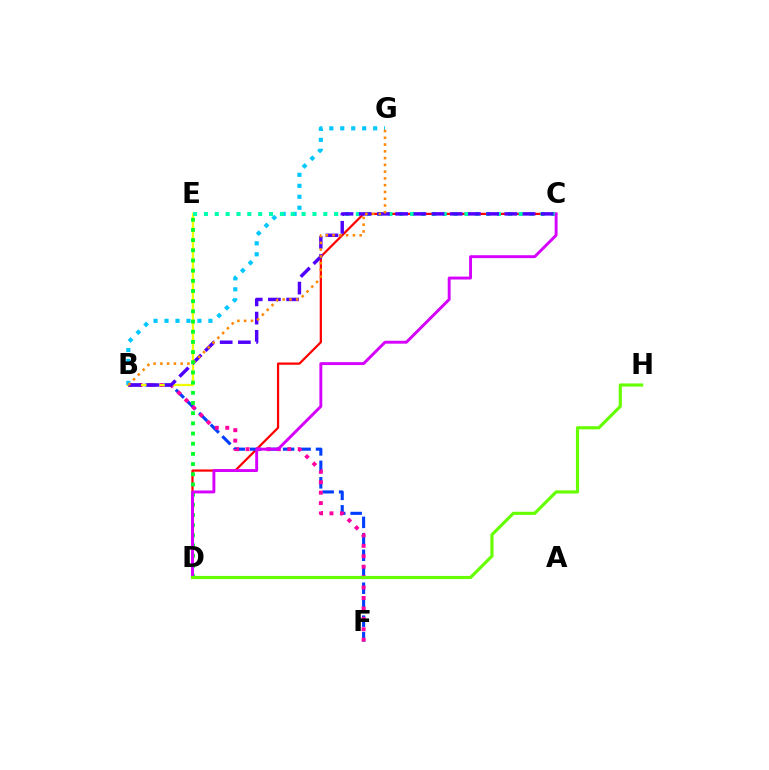{('C', 'D'): [{'color': '#ff0000', 'line_style': 'solid', 'thickness': 1.61}, {'color': '#d600ff', 'line_style': 'solid', 'thickness': 2.1}], ('B', 'F'): [{'color': '#003fff', 'line_style': 'dashed', 'thickness': 2.24}, {'color': '#ff00a0', 'line_style': 'dotted', 'thickness': 2.83}], ('B', 'E'): [{'color': '#eeff00', 'line_style': 'solid', 'thickness': 1.65}], ('B', 'G'): [{'color': '#00c7ff', 'line_style': 'dotted', 'thickness': 2.98}, {'color': '#ff8800', 'line_style': 'dotted', 'thickness': 1.84}], ('C', 'E'): [{'color': '#00ffaf', 'line_style': 'dotted', 'thickness': 2.95}], ('B', 'C'): [{'color': '#4f00ff', 'line_style': 'dashed', 'thickness': 2.47}], ('D', 'E'): [{'color': '#00ff27', 'line_style': 'dotted', 'thickness': 2.77}], ('D', 'H'): [{'color': '#66ff00', 'line_style': 'solid', 'thickness': 2.27}]}